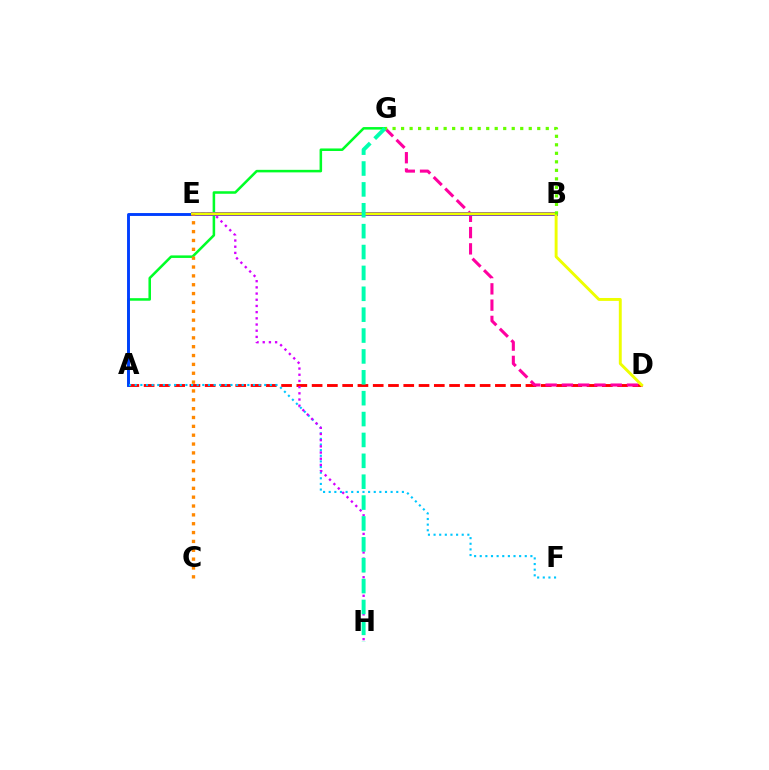{('A', 'D'): [{'color': '#ff0000', 'line_style': 'dashed', 'thickness': 2.07}], ('D', 'G'): [{'color': '#ff00a0', 'line_style': 'dashed', 'thickness': 2.21}], ('A', 'G'): [{'color': '#00ff27', 'line_style': 'solid', 'thickness': 1.83}], ('A', 'E'): [{'color': '#003fff', 'line_style': 'solid', 'thickness': 2.08}], ('B', 'E'): [{'color': '#4f00ff', 'line_style': 'solid', 'thickness': 2.88}], ('A', 'F'): [{'color': '#00c7ff', 'line_style': 'dotted', 'thickness': 1.53}], ('E', 'H'): [{'color': '#d600ff', 'line_style': 'dotted', 'thickness': 1.68}], ('D', 'E'): [{'color': '#eeff00', 'line_style': 'solid', 'thickness': 2.1}], ('C', 'E'): [{'color': '#ff8800', 'line_style': 'dotted', 'thickness': 2.4}], ('G', 'H'): [{'color': '#00ffaf', 'line_style': 'dashed', 'thickness': 2.84}], ('B', 'G'): [{'color': '#66ff00', 'line_style': 'dotted', 'thickness': 2.31}]}